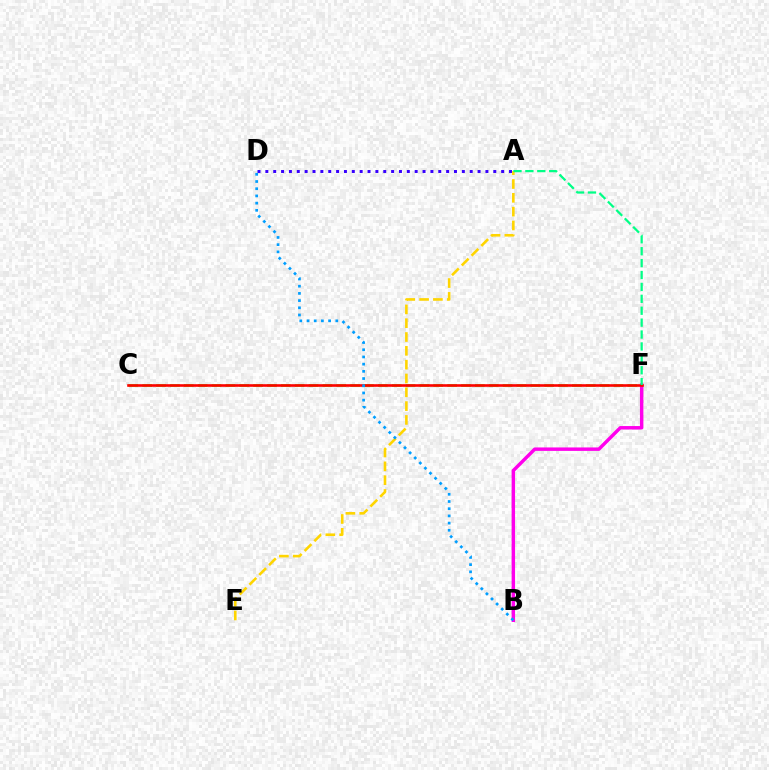{('B', 'F'): [{'color': '#ff00ed', 'line_style': 'solid', 'thickness': 2.48}], ('A', 'E'): [{'color': '#ffd500', 'line_style': 'dashed', 'thickness': 1.88}], ('C', 'F'): [{'color': '#4fff00', 'line_style': 'dashed', 'thickness': 1.88}, {'color': '#ff0000', 'line_style': 'solid', 'thickness': 1.89}], ('A', 'F'): [{'color': '#00ff86', 'line_style': 'dashed', 'thickness': 1.62}], ('A', 'D'): [{'color': '#3700ff', 'line_style': 'dotted', 'thickness': 2.14}], ('B', 'D'): [{'color': '#009eff', 'line_style': 'dotted', 'thickness': 1.96}]}